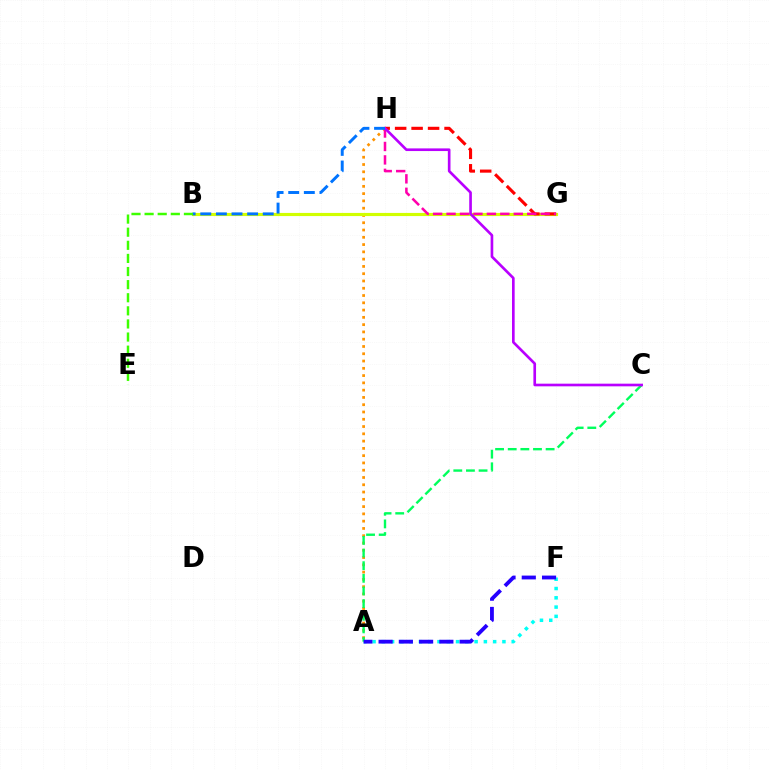{('A', 'H'): [{'color': '#ff9400', 'line_style': 'dotted', 'thickness': 1.98}], ('B', 'G'): [{'color': '#d1ff00', 'line_style': 'solid', 'thickness': 2.26}], ('A', 'F'): [{'color': '#00fff6', 'line_style': 'dotted', 'thickness': 2.52}, {'color': '#2500ff', 'line_style': 'dashed', 'thickness': 2.75}], ('G', 'H'): [{'color': '#ff0000', 'line_style': 'dashed', 'thickness': 2.24}, {'color': '#ff00ac', 'line_style': 'dashed', 'thickness': 1.83}], ('A', 'C'): [{'color': '#00ff5c', 'line_style': 'dashed', 'thickness': 1.72}], ('C', 'H'): [{'color': '#b900ff', 'line_style': 'solid', 'thickness': 1.91}], ('B', 'H'): [{'color': '#0074ff', 'line_style': 'dashed', 'thickness': 2.12}], ('B', 'E'): [{'color': '#3dff00', 'line_style': 'dashed', 'thickness': 1.78}]}